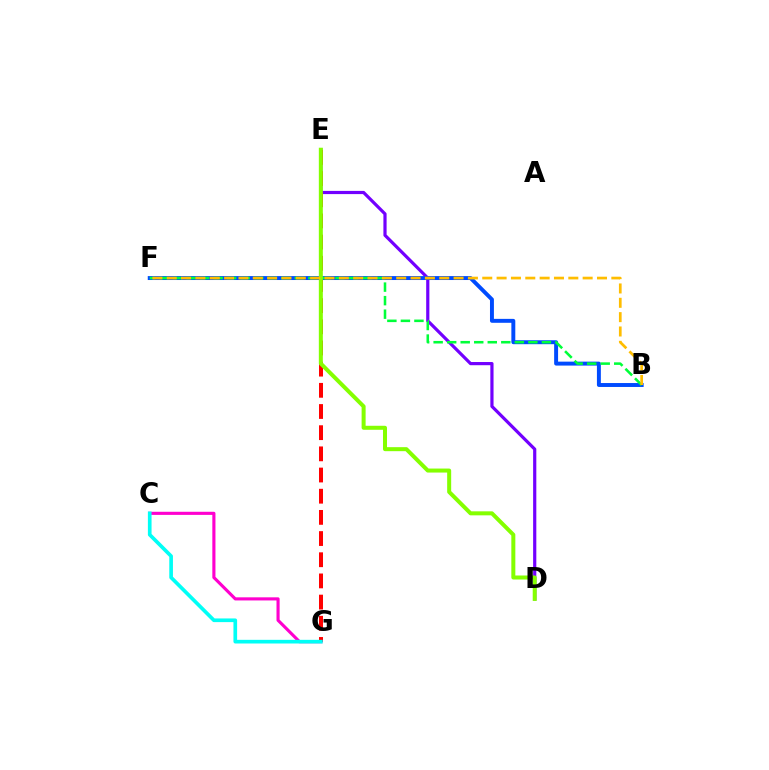{('D', 'E'): [{'color': '#7200ff', 'line_style': 'solid', 'thickness': 2.3}, {'color': '#84ff00', 'line_style': 'solid', 'thickness': 2.89}], ('B', 'F'): [{'color': '#004bff', 'line_style': 'solid', 'thickness': 2.83}, {'color': '#00ff39', 'line_style': 'dashed', 'thickness': 1.84}, {'color': '#ffbd00', 'line_style': 'dashed', 'thickness': 1.95}], ('E', 'G'): [{'color': '#ff0000', 'line_style': 'dashed', 'thickness': 2.88}], ('C', 'G'): [{'color': '#ff00cf', 'line_style': 'solid', 'thickness': 2.25}, {'color': '#00fff6', 'line_style': 'solid', 'thickness': 2.64}]}